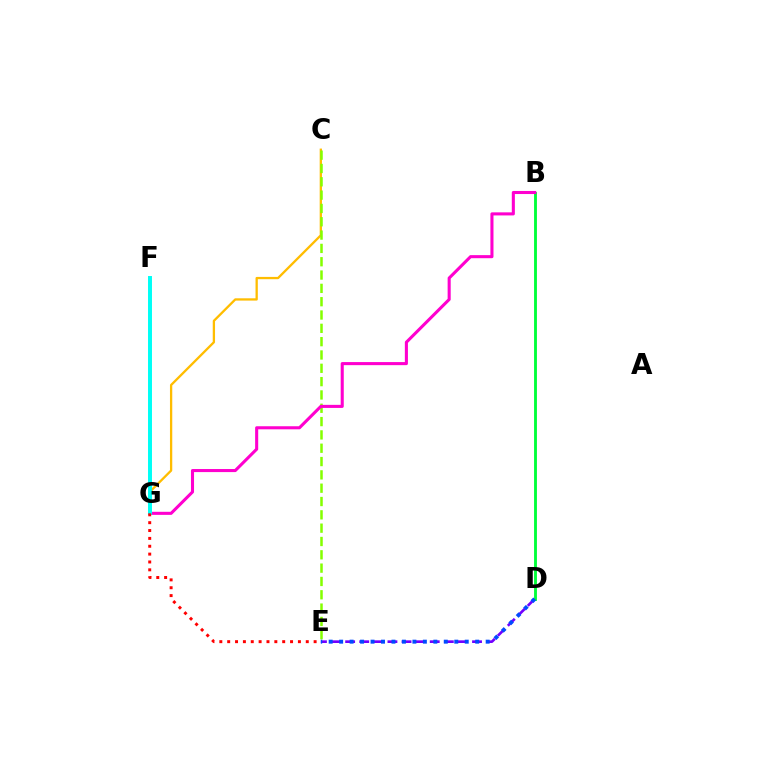{('D', 'E'): [{'color': '#7200ff', 'line_style': 'dashed', 'thickness': 1.92}, {'color': '#004bff', 'line_style': 'dotted', 'thickness': 2.84}], ('C', 'G'): [{'color': '#ffbd00', 'line_style': 'solid', 'thickness': 1.65}], ('B', 'D'): [{'color': '#00ff39', 'line_style': 'solid', 'thickness': 2.06}], ('C', 'E'): [{'color': '#84ff00', 'line_style': 'dashed', 'thickness': 1.81}], ('B', 'G'): [{'color': '#ff00cf', 'line_style': 'solid', 'thickness': 2.21}], ('F', 'G'): [{'color': '#00fff6', 'line_style': 'solid', 'thickness': 2.85}], ('E', 'G'): [{'color': '#ff0000', 'line_style': 'dotted', 'thickness': 2.14}]}